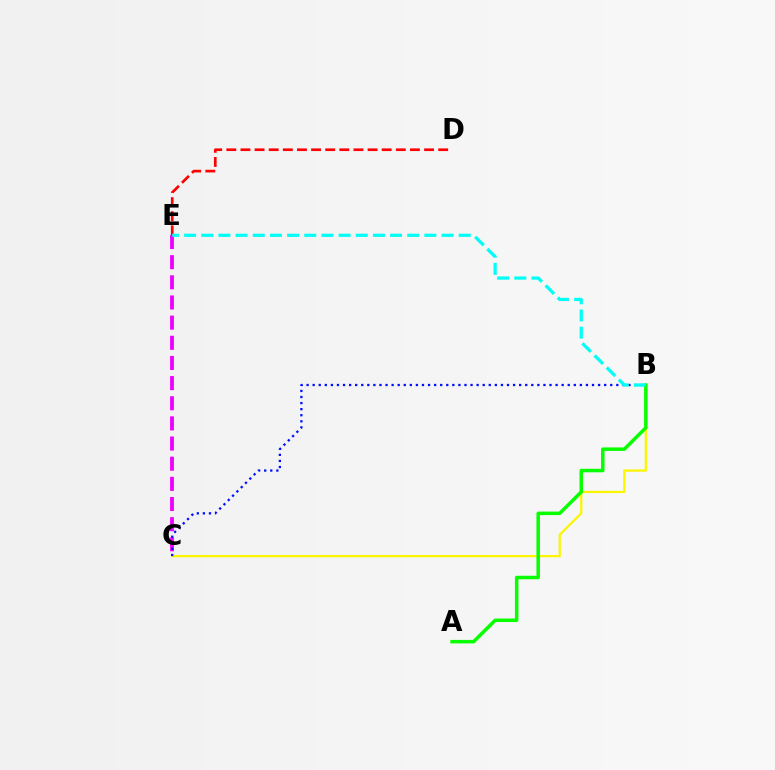{('B', 'C'): [{'color': '#fcf500', 'line_style': 'solid', 'thickness': 1.63}, {'color': '#0010ff', 'line_style': 'dotted', 'thickness': 1.65}], ('C', 'E'): [{'color': '#ee00ff', 'line_style': 'dashed', 'thickness': 2.74}], ('A', 'B'): [{'color': '#08ff00', 'line_style': 'solid', 'thickness': 2.51}], ('D', 'E'): [{'color': '#ff0000', 'line_style': 'dashed', 'thickness': 1.92}], ('B', 'E'): [{'color': '#00fff6', 'line_style': 'dashed', 'thickness': 2.33}]}